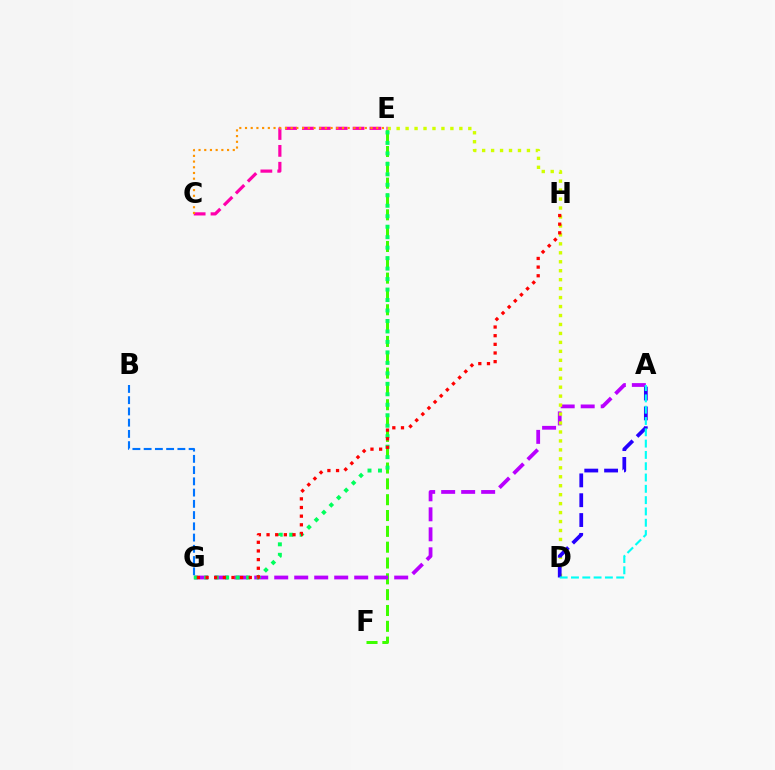{('E', 'F'): [{'color': '#3dff00', 'line_style': 'dashed', 'thickness': 2.15}], ('A', 'G'): [{'color': '#b900ff', 'line_style': 'dashed', 'thickness': 2.72}], ('D', 'E'): [{'color': '#d1ff00', 'line_style': 'dotted', 'thickness': 2.43}], ('E', 'G'): [{'color': '#00ff5c', 'line_style': 'dotted', 'thickness': 2.85}], ('A', 'D'): [{'color': '#2500ff', 'line_style': 'dashed', 'thickness': 2.69}, {'color': '#00fff6', 'line_style': 'dashed', 'thickness': 1.54}], ('C', 'E'): [{'color': '#ff00ac', 'line_style': 'dashed', 'thickness': 2.29}, {'color': '#ff9400', 'line_style': 'dotted', 'thickness': 1.55}], ('B', 'G'): [{'color': '#0074ff', 'line_style': 'dashed', 'thickness': 1.53}], ('G', 'H'): [{'color': '#ff0000', 'line_style': 'dotted', 'thickness': 2.35}]}